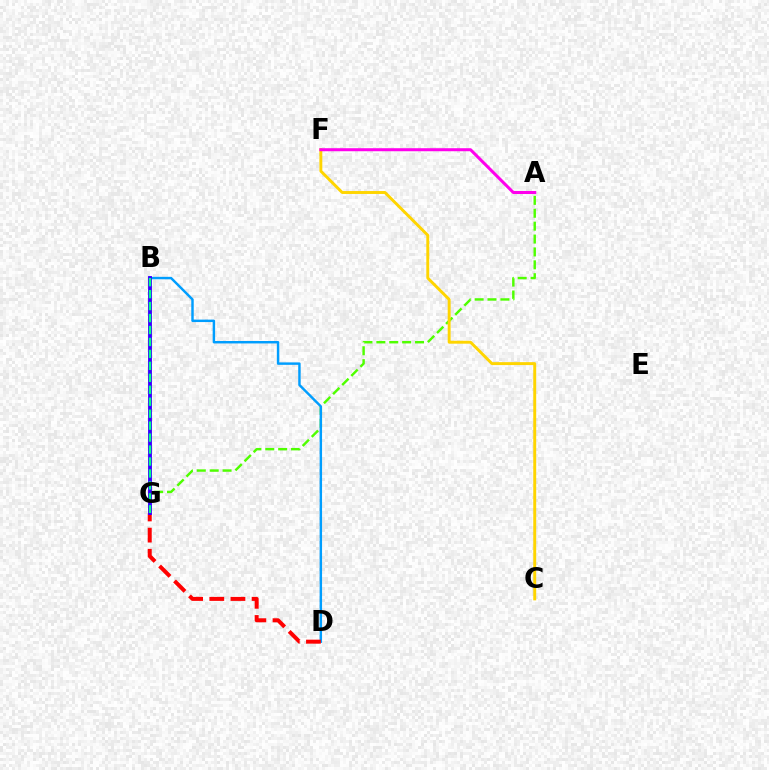{('A', 'G'): [{'color': '#4fff00', 'line_style': 'dashed', 'thickness': 1.75}], ('B', 'D'): [{'color': '#009eff', 'line_style': 'solid', 'thickness': 1.76}], ('D', 'G'): [{'color': '#ff0000', 'line_style': 'dashed', 'thickness': 2.87}], ('C', 'F'): [{'color': '#ffd500', 'line_style': 'solid', 'thickness': 2.11}], ('B', 'G'): [{'color': '#3700ff', 'line_style': 'solid', 'thickness': 2.78}, {'color': '#00ff86', 'line_style': 'dashed', 'thickness': 1.62}], ('A', 'F'): [{'color': '#ff00ed', 'line_style': 'solid', 'thickness': 2.18}]}